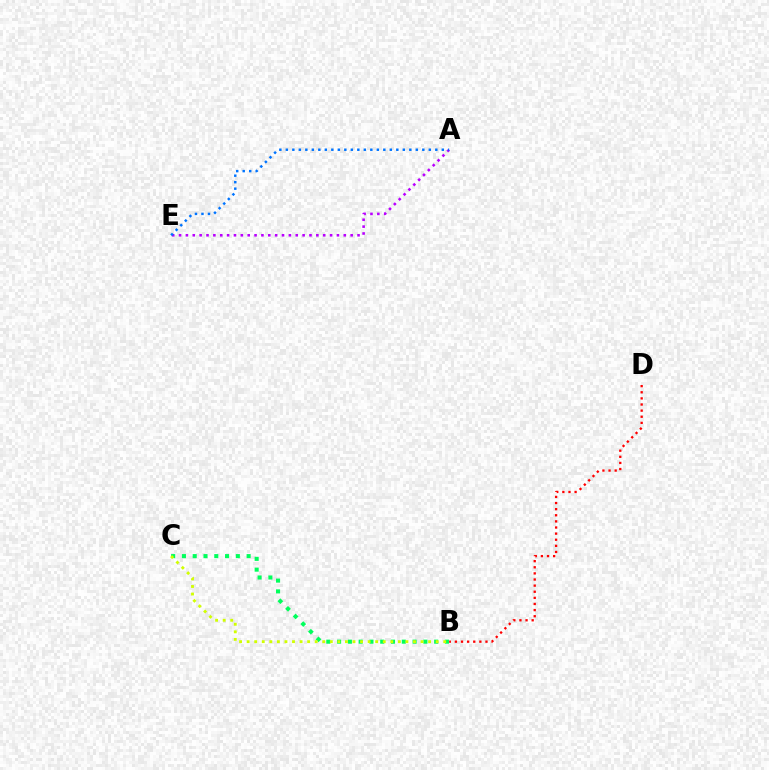{('B', 'C'): [{'color': '#00ff5c', 'line_style': 'dotted', 'thickness': 2.93}, {'color': '#d1ff00', 'line_style': 'dotted', 'thickness': 2.05}], ('A', 'E'): [{'color': '#b900ff', 'line_style': 'dotted', 'thickness': 1.87}, {'color': '#0074ff', 'line_style': 'dotted', 'thickness': 1.77}], ('B', 'D'): [{'color': '#ff0000', 'line_style': 'dotted', 'thickness': 1.66}]}